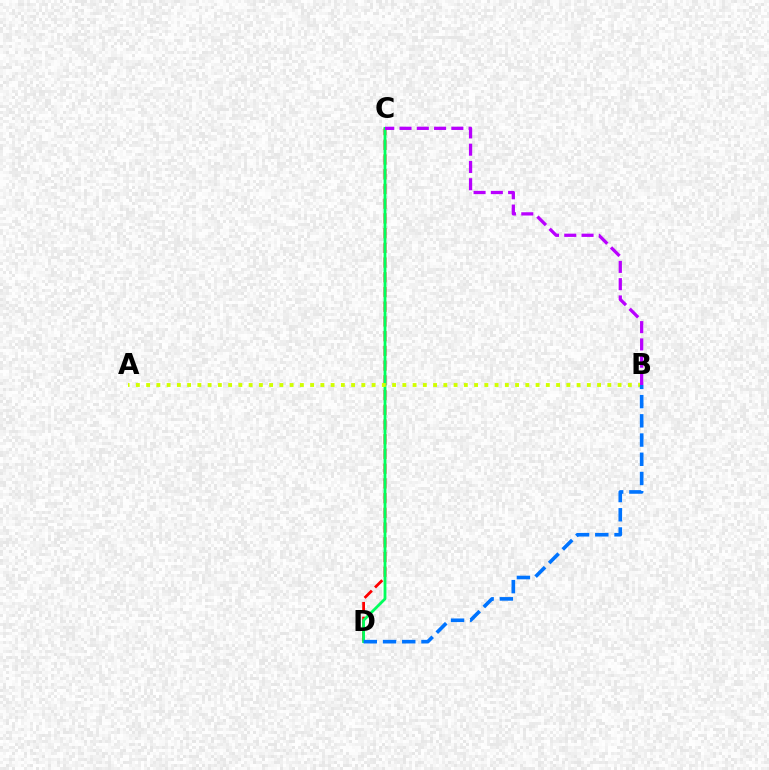{('C', 'D'): [{'color': '#ff0000', 'line_style': 'dashed', 'thickness': 2.0}, {'color': '#00ff5c', 'line_style': 'solid', 'thickness': 2.01}], ('A', 'B'): [{'color': '#d1ff00', 'line_style': 'dotted', 'thickness': 2.78}], ('B', 'D'): [{'color': '#0074ff', 'line_style': 'dashed', 'thickness': 2.61}], ('B', 'C'): [{'color': '#b900ff', 'line_style': 'dashed', 'thickness': 2.35}]}